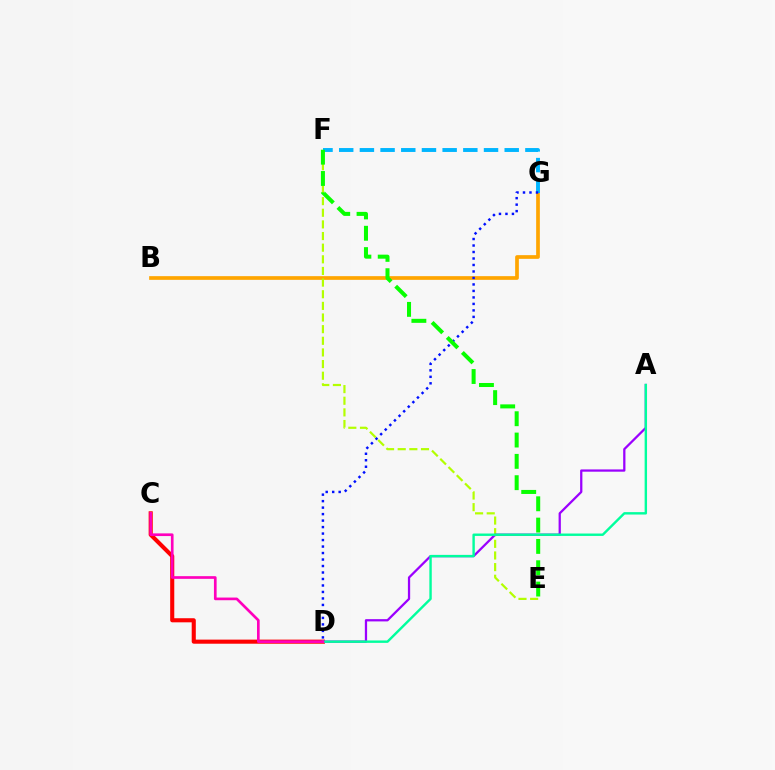{('C', 'D'): [{'color': '#ff0000', 'line_style': 'solid', 'thickness': 2.95}, {'color': '#ff00bd', 'line_style': 'solid', 'thickness': 1.93}], ('B', 'G'): [{'color': '#ffa500', 'line_style': 'solid', 'thickness': 2.66}], ('F', 'G'): [{'color': '#00b5ff', 'line_style': 'dashed', 'thickness': 2.81}], ('D', 'G'): [{'color': '#0010ff', 'line_style': 'dotted', 'thickness': 1.76}], ('E', 'F'): [{'color': '#b3ff00', 'line_style': 'dashed', 'thickness': 1.58}, {'color': '#08ff00', 'line_style': 'dashed', 'thickness': 2.9}], ('A', 'D'): [{'color': '#9b00ff', 'line_style': 'solid', 'thickness': 1.63}, {'color': '#00ff9d', 'line_style': 'solid', 'thickness': 1.73}]}